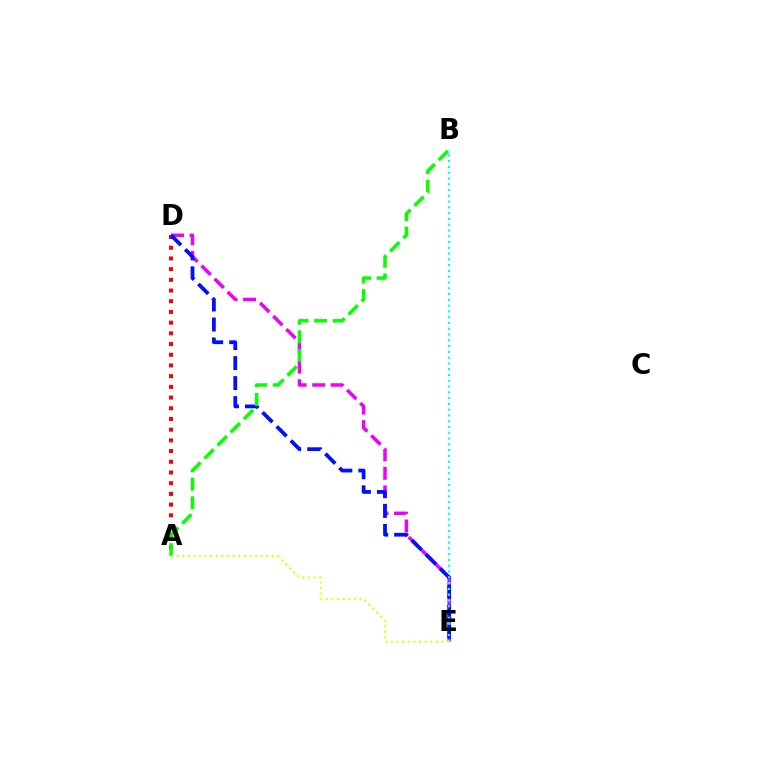{('D', 'E'): [{'color': '#ee00ff', 'line_style': 'dashed', 'thickness': 2.52}, {'color': '#0010ff', 'line_style': 'dashed', 'thickness': 2.72}], ('A', 'D'): [{'color': '#ff0000', 'line_style': 'dotted', 'thickness': 2.91}], ('B', 'E'): [{'color': '#00fff6', 'line_style': 'dotted', 'thickness': 1.57}], ('A', 'B'): [{'color': '#08ff00', 'line_style': 'dashed', 'thickness': 2.52}], ('A', 'E'): [{'color': '#fcf500', 'line_style': 'dotted', 'thickness': 1.52}]}